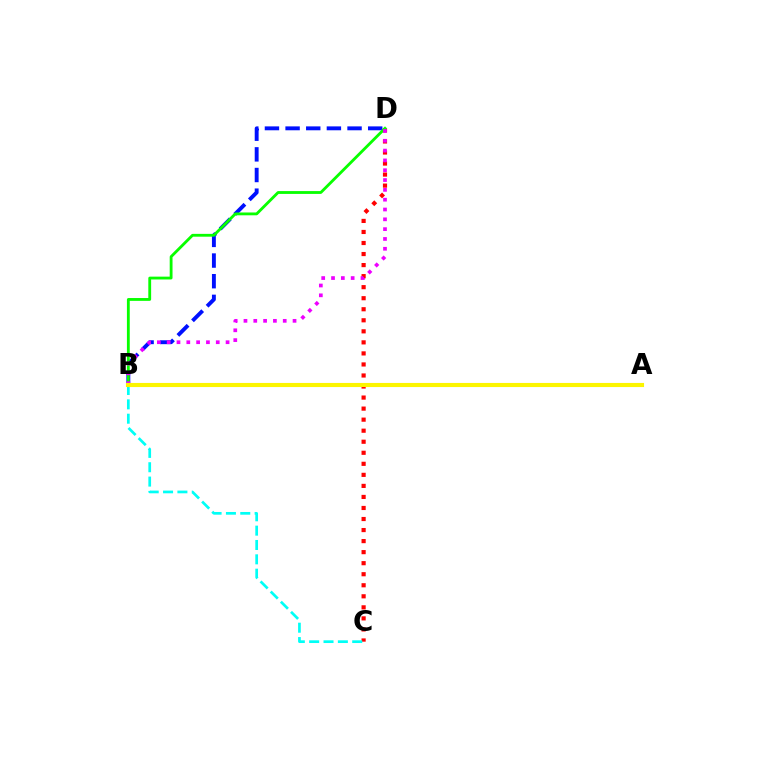{('C', 'D'): [{'color': '#ff0000', 'line_style': 'dotted', 'thickness': 3.0}], ('B', 'D'): [{'color': '#0010ff', 'line_style': 'dashed', 'thickness': 2.81}, {'color': '#08ff00', 'line_style': 'solid', 'thickness': 2.04}, {'color': '#ee00ff', 'line_style': 'dotted', 'thickness': 2.67}], ('B', 'C'): [{'color': '#00fff6', 'line_style': 'dashed', 'thickness': 1.95}], ('A', 'B'): [{'color': '#fcf500', 'line_style': 'solid', 'thickness': 2.96}]}